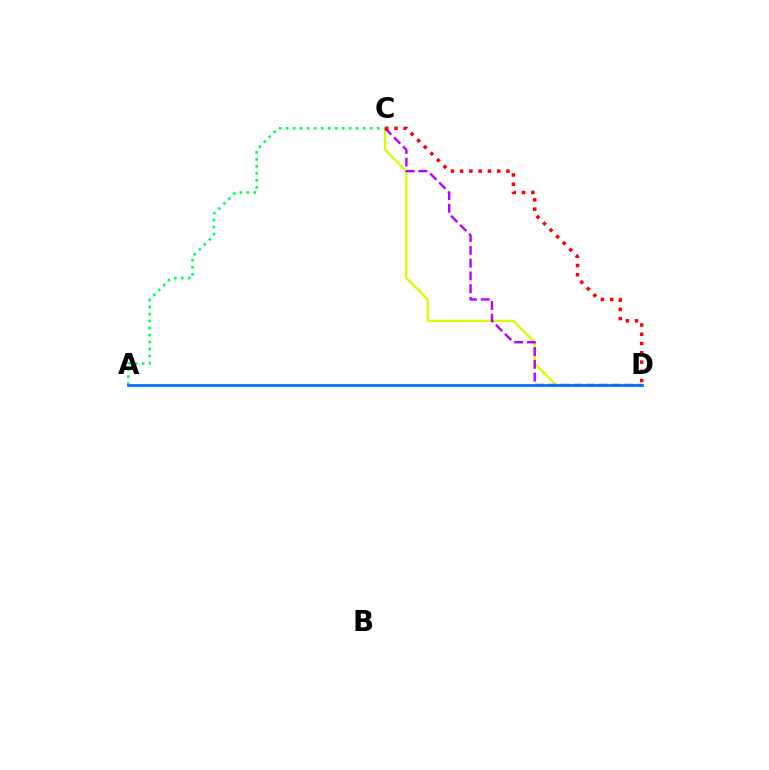{('A', 'C'): [{'color': '#00ff5c', 'line_style': 'dotted', 'thickness': 1.9}], ('C', 'D'): [{'color': '#d1ff00', 'line_style': 'solid', 'thickness': 1.63}, {'color': '#b900ff', 'line_style': 'dashed', 'thickness': 1.73}, {'color': '#ff0000', 'line_style': 'dotted', 'thickness': 2.52}], ('A', 'D'): [{'color': '#0074ff', 'line_style': 'solid', 'thickness': 1.99}]}